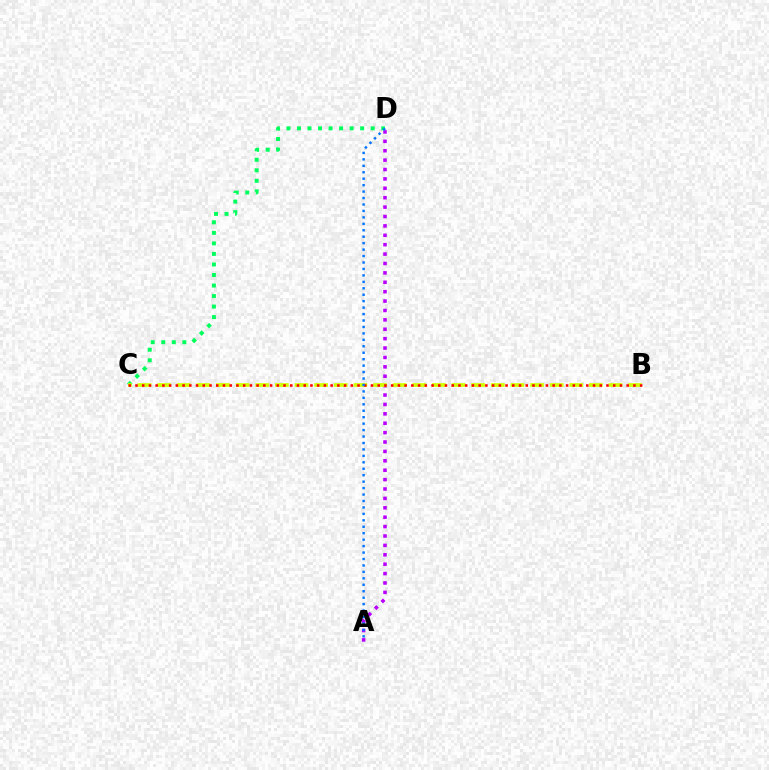{('A', 'D'): [{'color': '#b900ff', 'line_style': 'dotted', 'thickness': 2.55}, {'color': '#0074ff', 'line_style': 'dotted', 'thickness': 1.75}], ('C', 'D'): [{'color': '#00ff5c', 'line_style': 'dotted', 'thickness': 2.86}], ('B', 'C'): [{'color': '#d1ff00', 'line_style': 'dashed', 'thickness': 2.67}, {'color': '#ff0000', 'line_style': 'dotted', 'thickness': 1.83}]}